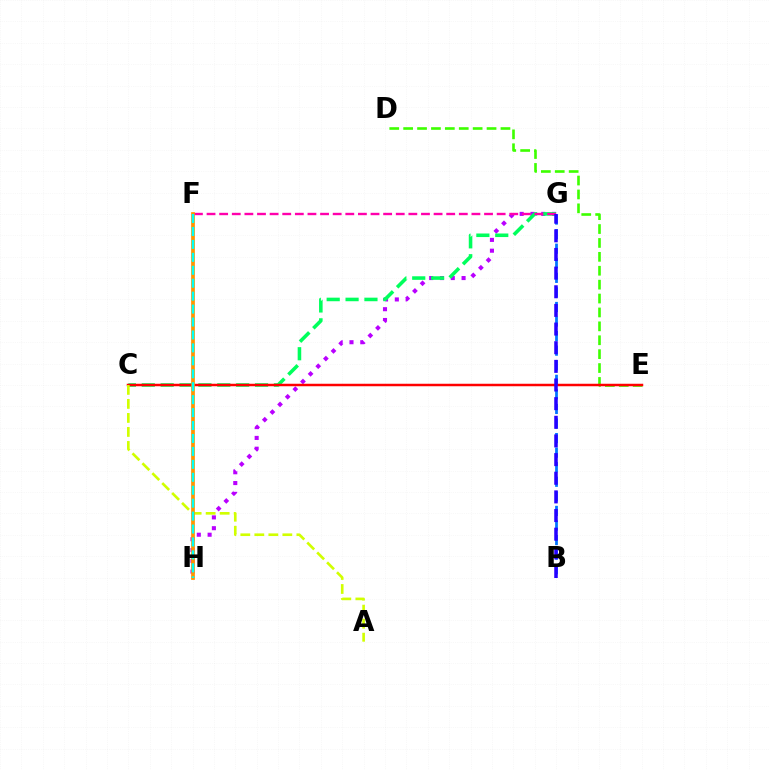{('G', 'H'): [{'color': '#b900ff', 'line_style': 'dotted', 'thickness': 2.93}], ('C', 'G'): [{'color': '#00ff5c', 'line_style': 'dashed', 'thickness': 2.56}], ('D', 'E'): [{'color': '#3dff00', 'line_style': 'dashed', 'thickness': 1.89}], ('B', 'G'): [{'color': '#0074ff', 'line_style': 'dashed', 'thickness': 1.98}, {'color': '#2500ff', 'line_style': 'dashed', 'thickness': 2.53}], ('F', 'G'): [{'color': '#ff00ac', 'line_style': 'dashed', 'thickness': 1.71}], ('C', 'E'): [{'color': '#ff0000', 'line_style': 'solid', 'thickness': 1.79}], ('A', 'C'): [{'color': '#d1ff00', 'line_style': 'dashed', 'thickness': 1.9}], ('F', 'H'): [{'color': '#ff9400', 'line_style': 'solid', 'thickness': 2.68}, {'color': '#00fff6', 'line_style': 'dashed', 'thickness': 1.76}]}